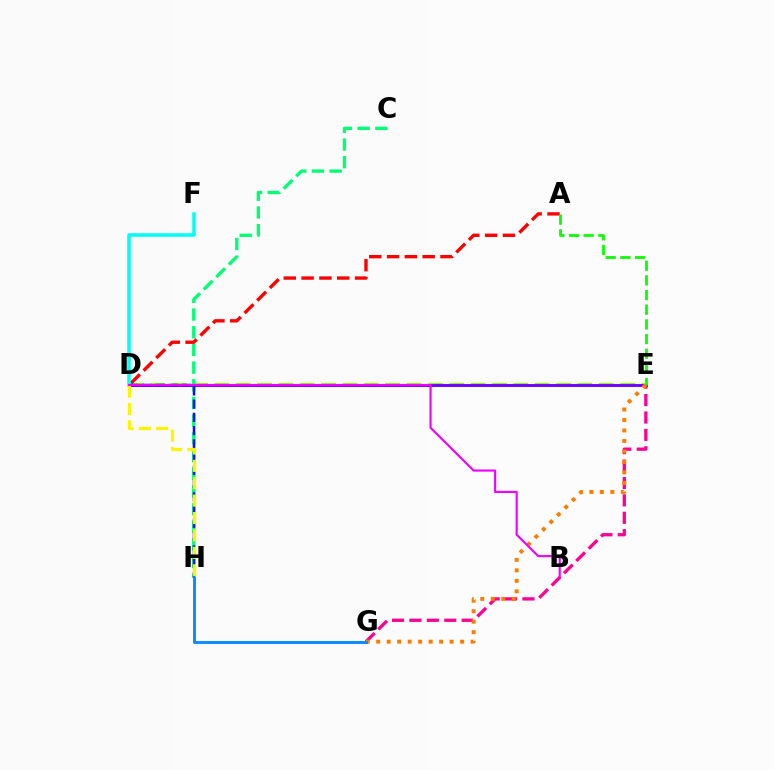{('D', 'E'): [{'color': '#84ff00', 'line_style': 'dashed', 'thickness': 2.9}, {'color': '#7200ff', 'line_style': 'solid', 'thickness': 2.1}], ('C', 'H'): [{'color': '#00ff74', 'line_style': 'dashed', 'thickness': 2.4}], ('A', 'D'): [{'color': '#ff0000', 'line_style': 'dashed', 'thickness': 2.42}], ('E', 'G'): [{'color': '#ff0094', 'line_style': 'dashed', 'thickness': 2.36}, {'color': '#ff7c00', 'line_style': 'dotted', 'thickness': 2.85}], ('D', 'H'): [{'color': '#0010ff', 'line_style': 'dashed', 'thickness': 1.8}, {'color': '#fcf500', 'line_style': 'dashed', 'thickness': 2.36}], ('D', 'F'): [{'color': '#00fff6', 'line_style': 'solid', 'thickness': 2.53}], ('A', 'E'): [{'color': '#08ff00', 'line_style': 'dashed', 'thickness': 1.99}], ('G', 'H'): [{'color': '#008cff', 'line_style': 'solid', 'thickness': 2.07}], ('B', 'D'): [{'color': '#ee00ff', 'line_style': 'solid', 'thickness': 1.53}]}